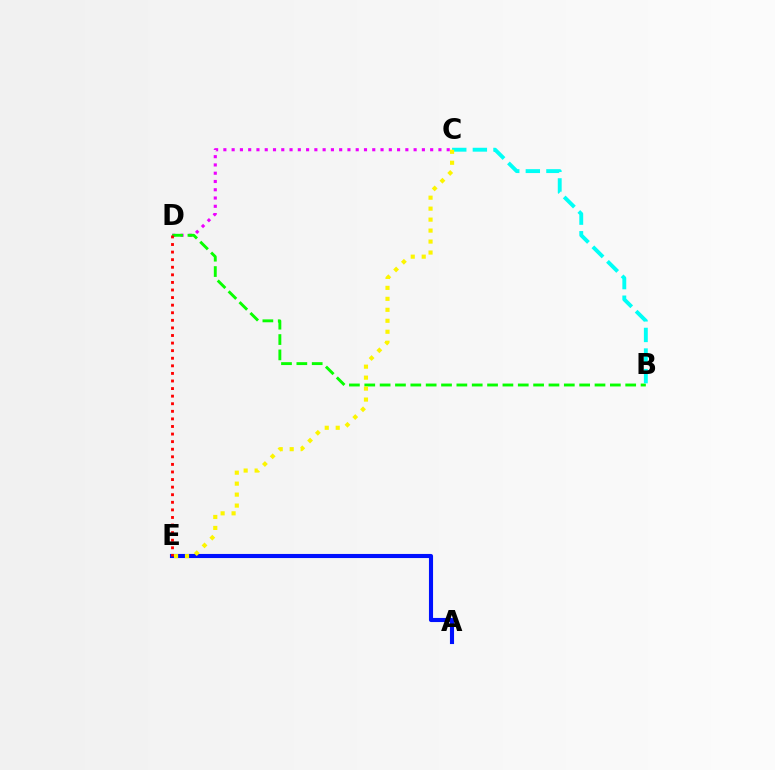{('A', 'E'): [{'color': '#0010ff', 'line_style': 'solid', 'thickness': 2.95}], ('C', 'D'): [{'color': '#ee00ff', 'line_style': 'dotted', 'thickness': 2.25}], ('B', 'D'): [{'color': '#08ff00', 'line_style': 'dashed', 'thickness': 2.09}], ('D', 'E'): [{'color': '#ff0000', 'line_style': 'dotted', 'thickness': 2.06}], ('B', 'C'): [{'color': '#00fff6', 'line_style': 'dashed', 'thickness': 2.8}], ('C', 'E'): [{'color': '#fcf500', 'line_style': 'dotted', 'thickness': 2.98}]}